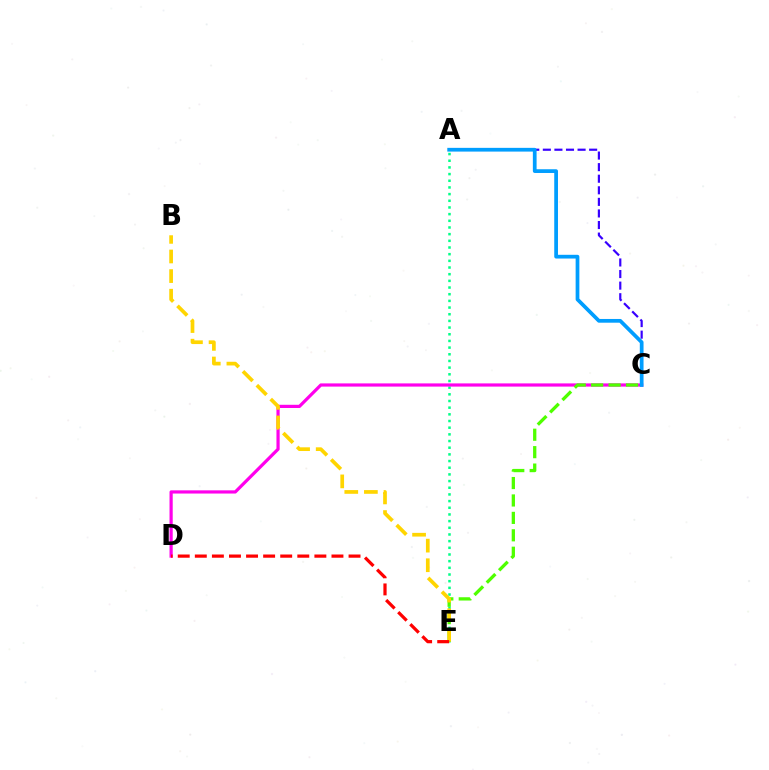{('A', 'E'): [{'color': '#00ff86', 'line_style': 'dotted', 'thickness': 1.81}], ('C', 'D'): [{'color': '#ff00ed', 'line_style': 'solid', 'thickness': 2.31}], ('A', 'C'): [{'color': '#3700ff', 'line_style': 'dashed', 'thickness': 1.57}, {'color': '#009eff', 'line_style': 'solid', 'thickness': 2.69}], ('C', 'E'): [{'color': '#4fff00', 'line_style': 'dashed', 'thickness': 2.37}], ('B', 'E'): [{'color': '#ffd500', 'line_style': 'dashed', 'thickness': 2.66}], ('D', 'E'): [{'color': '#ff0000', 'line_style': 'dashed', 'thickness': 2.32}]}